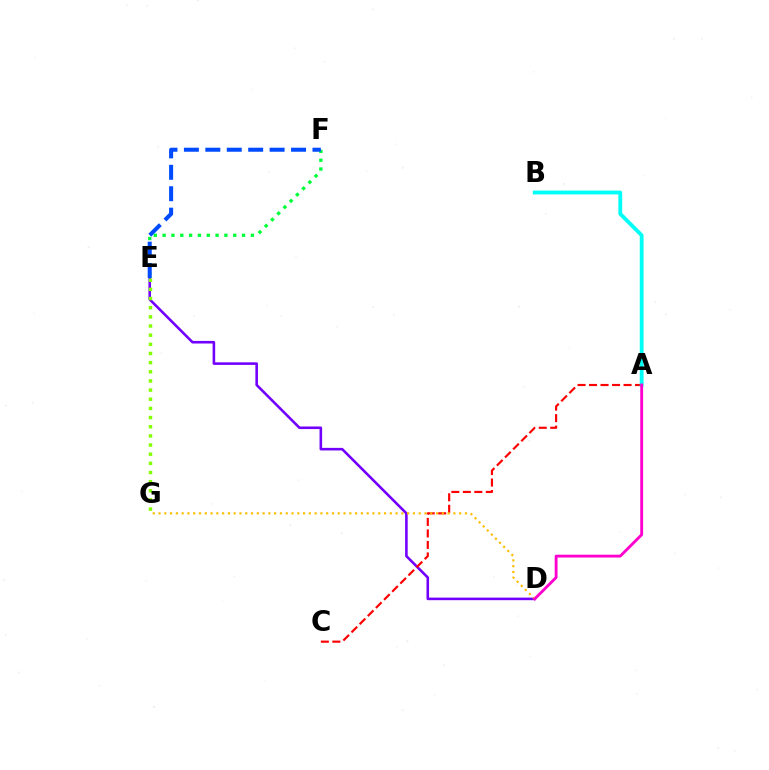{('D', 'E'): [{'color': '#7200ff', 'line_style': 'solid', 'thickness': 1.86}], ('A', 'C'): [{'color': '#ff0000', 'line_style': 'dashed', 'thickness': 1.56}], ('E', 'G'): [{'color': '#84ff00', 'line_style': 'dotted', 'thickness': 2.49}], ('E', 'F'): [{'color': '#00ff39', 'line_style': 'dotted', 'thickness': 2.4}, {'color': '#004bff', 'line_style': 'dashed', 'thickness': 2.91}], ('A', 'B'): [{'color': '#00fff6', 'line_style': 'solid', 'thickness': 2.75}], ('D', 'G'): [{'color': '#ffbd00', 'line_style': 'dotted', 'thickness': 1.57}], ('A', 'D'): [{'color': '#ff00cf', 'line_style': 'solid', 'thickness': 2.05}]}